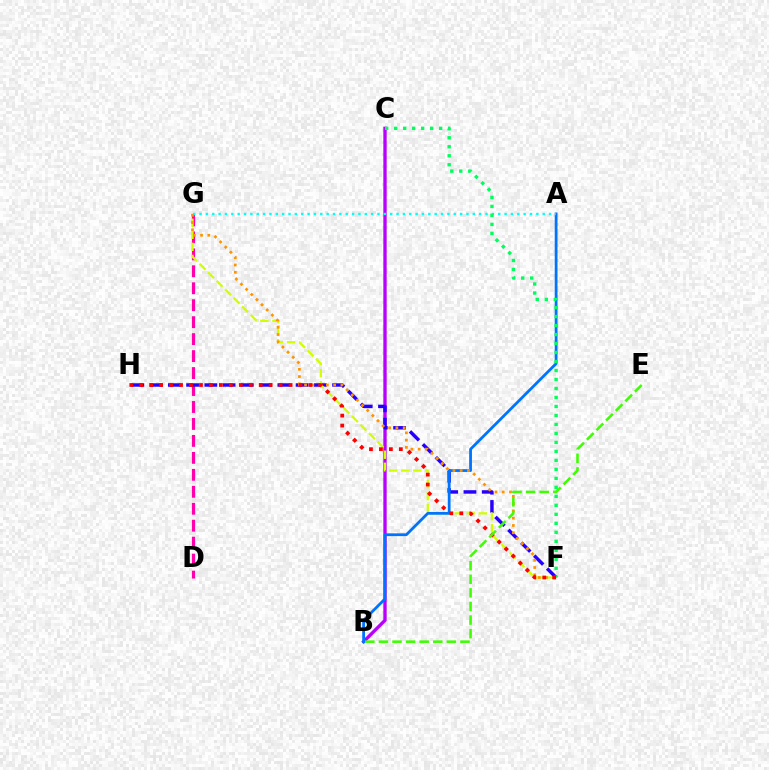{('B', 'C'): [{'color': '#b900ff', 'line_style': 'solid', 'thickness': 2.41}], ('D', 'G'): [{'color': '#ff00ac', 'line_style': 'dashed', 'thickness': 2.3}], ('F', 'H'): [{'color': '#2500ff', 'line_style': 'dashed', 'thickness': 2.48}, {'color': '#ff0000', 'line_style': 'dotted', 'thickness': 2.71}], ('F', 'G'): [{'color': '#d1ff00', 'line_style': 'dashed', 'thickness': 1.63}, {'color': '#ff9400', 'line_style': 'dotted', 'thickness': 1.98}], ('A', 'B'): [{'color': '#0074ff', 'line_style': 'solid', 'thickness': 2.0}], ('A', 'G'): [{'color': '#00fff6', 'line_style': 'dotted', 'thickness': 1.73}], ('C', 'F'): [{'color': '#00ff5c', 'line_style': 'dotted', 'thickness': 2.44}], ('B', 'E'): [{'color': '#3dff00', 'line_style': 'dashed', 'thickness': 1.85}]}